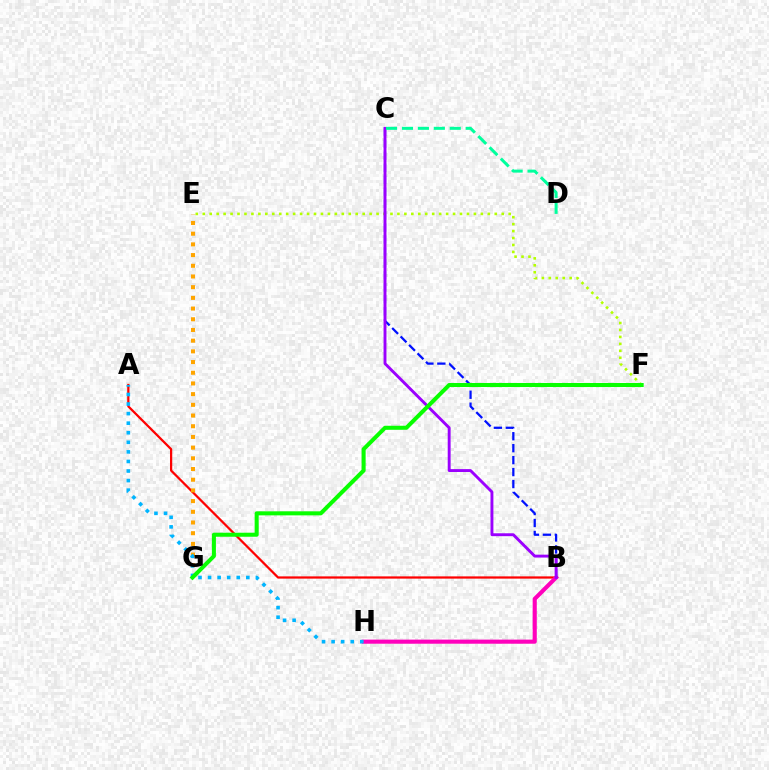{('A', 'B'): [{'color': '#ff0000', 'line_style': 'solid', 'thickness': 1.61}], ('E', 'F'): [{'color': '#b3ff00', 'line_style': 'dotted', 'thickness': 1.89}], ('B', 'H'): [{'color': '#ff00bd', 'line_style': 'solid', 'thickness': 2.96}], ('B', 'C'): [{'color': '#0010ff', 'line_style': 'dashed', 'thickness': 1.62}, {'color': '#9b00ff', 'line_style': 'solid', 'thickness': 2.09}], ('C', 'D'): [{'color': '#00ff9d', 'line_style': 'dashed', 'thickness': 2.16}], ('E', 'G'): [{'color': '#ffa500', 'line_style': 'dotted', 'thickness': 2.91}], ('A', 'H'): [{'color': '#00b5ff', 'line_style': 'dotted', 'thickness': 2.6}], ('F', 'G'): [{'color': '#08ff00', 'line_style': 'solid', 'thickness': 2.91}]}